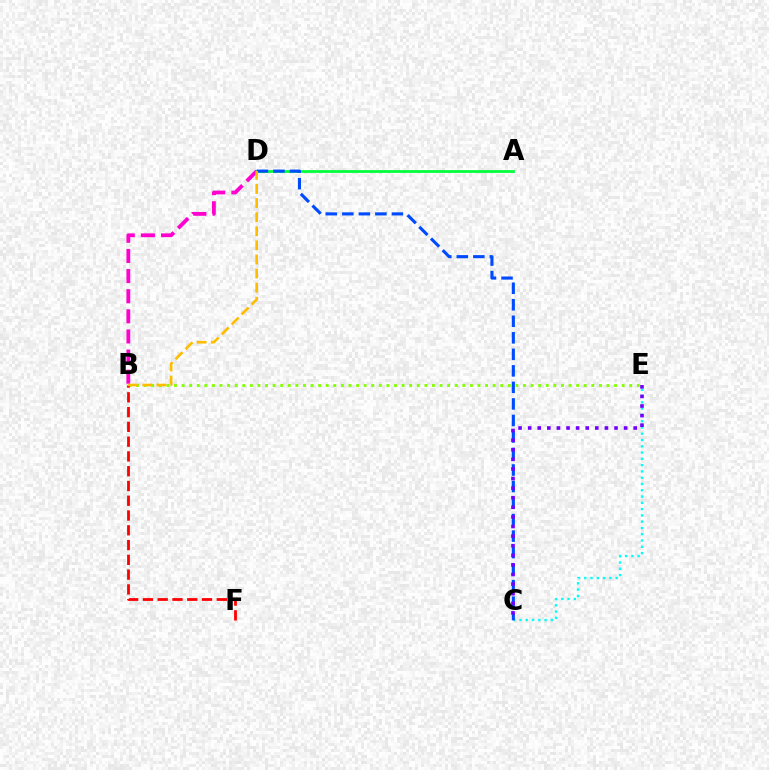{('A', 'D'): [{'color': '#00ff39', 'line_style': 'solid', 'thickness': 1.99}], ('C', 'E'): [{'color': '#00fff6', 'line_style': 'dotted', 'thickness': 1.71}, {'color': '#7200ff', 'line_style': 'dotted', 'thickness': 2.61}], ('C', 'D'): [{'color': '#004bff', 'line_style': 'dashed', 'thickness': 2.24}], ('B', 'E'): [{'color': '#84ff00', 'line_style': 'dotted', 'thickness': 2.06}], ('B', 'D'): [{'color': '#ff00cf', 'line_style': 'dashed', 'thickness': 2.73}, {'color': '#ffbd00', 'line_style': 'dashed', 'thickness': 1.91}], ('B', 'F'): [{'color': '#ff0000', 'line_style': 'dashed', 'thickness': 2.01}]}